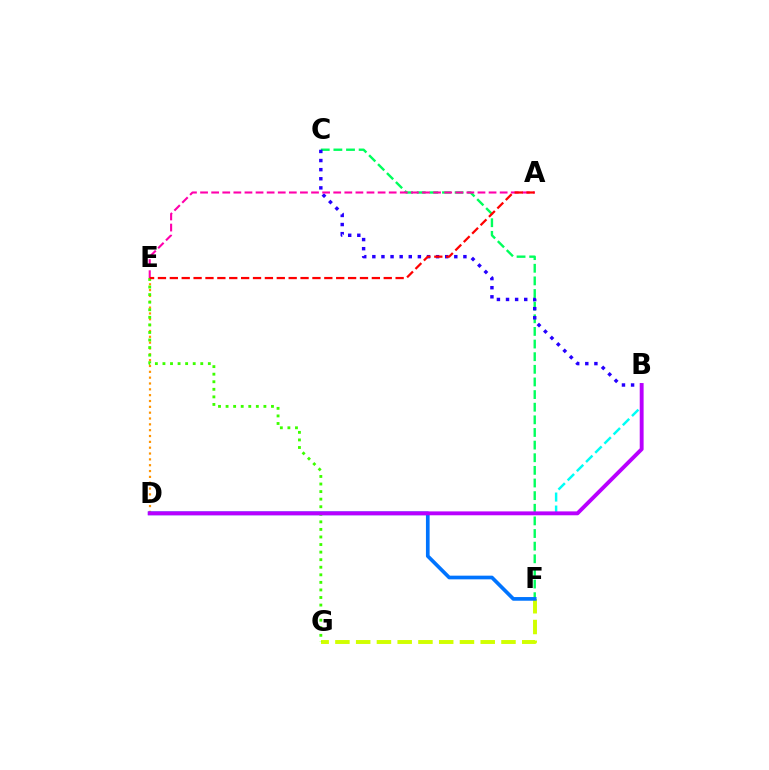{('D', 'E'): [{'color': '#ff9400', 'line_style': 'dotted', 'thickness': 1.59}], ('F', 'G'): [{'color': '#d1ff00', 'line_style': 'dashed', 'thickness': 2.82}], ('B', 'D'): [{'color': '#00fff6', 'line_style': 'dashed', 'thickness': 1.77}, {'color': '#b900ff', 'line_style': 'solid', 'thickness': 2.8}], ('C', 'F'): [{'color': '#00ff5c', 'line_style': 'dashed', 'thickness': 1.72}], ('B', 'C'): [{'color': '#2500ff', 'line_style': 'dotted', 'thickness': 2.47}], ('A', 'E'): [{'color': '#ff00ac', 'line_style': 'dashed', 'thickness': 1.51}, {'color': '#ff0000', 'line_style': 'dashed', 'thickness': 1.61}], ('E', 'G'): [{'color': '#3dff00', 'line_style': 'dotted', 'thickness': 2.06}], ('D', 'F'): [{'color': '#0074ff', 'line_style': 'solid', 'thickness': 2.65}]}